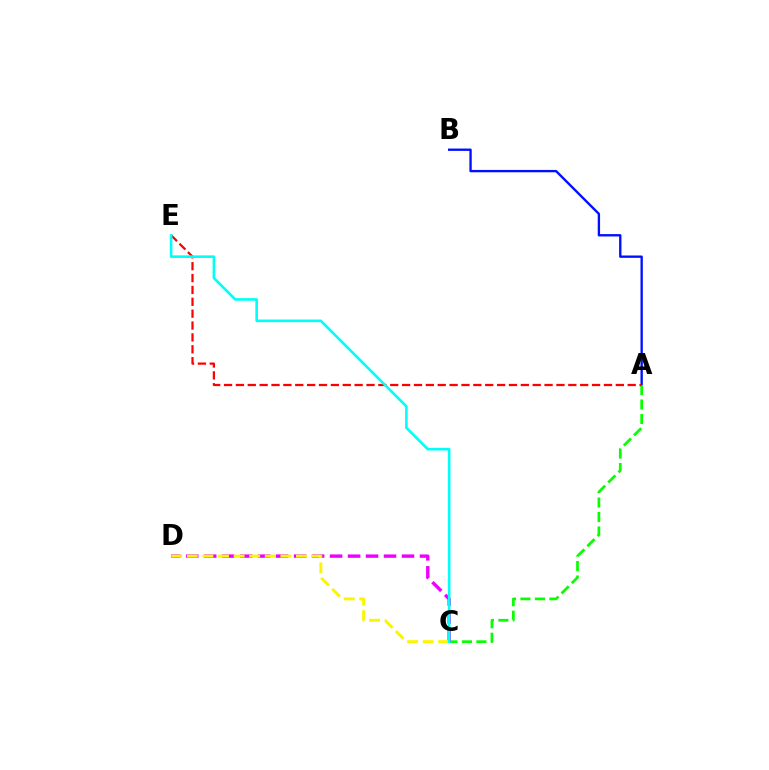{('A', 'B'): [{'color': '#0010ff', 'line_style': 'solid', 'thickness': 1.69}], ('A', 'C'): [{'color': '#08ff00', 'line_style': 'dashed', 'thickness': 1.97}], ('A', 'E'): [{'color': '#ff0000', 'line_style': 'dashed', 'thickness': 1.61}], ('C', 'D'): [{'color': '#ee00ff', 'line_style': 'dashed', 'thickness': 2.44}, {'color': '#fcf500', 'line_style': 'dashed', 'thickness': 2.12}], ('C', 'E'): [{'color': '#00fff6', 'line_style': 'solid', 'thickness': 1.88}]}